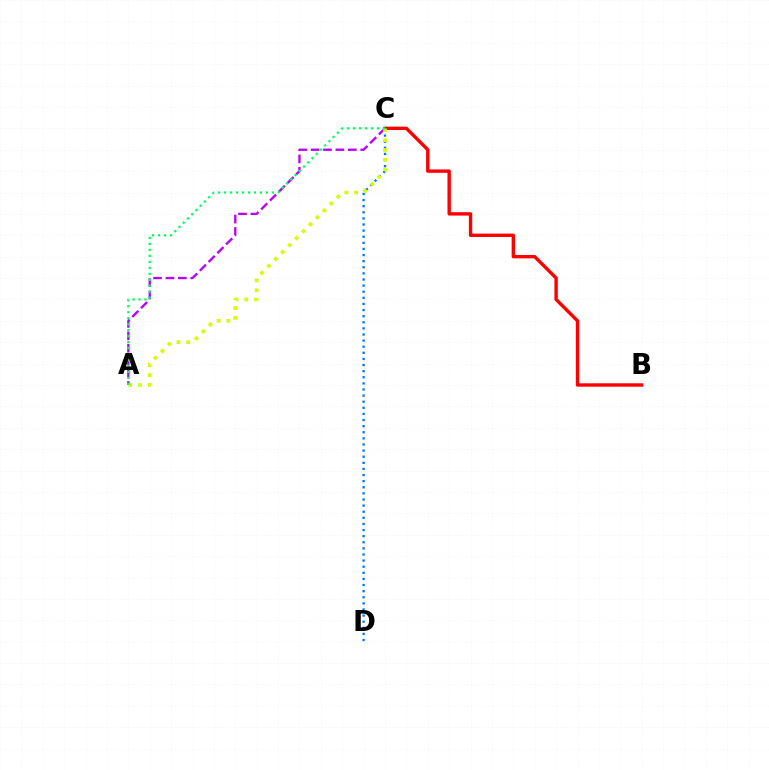{('B', 'C'): [{'color': '#ff0000', 'line_style': 'solid', 'thickness': 2.44}], ('C', 'D'): [{'color': '#0074ff', 'line_style': 'dotted', 'thickness': 1.66}], ('A', 'C'): [{'color': '#b900ff', 'line_style': 'dashed', 'thickness': 1.69}, {'color': '#d1ff00', 'line_style': 'dotted', 'thickness': 2.66}, {'color': '#00ff5c', 'line_style': 'dotted', 'thickness': 1.62}]}